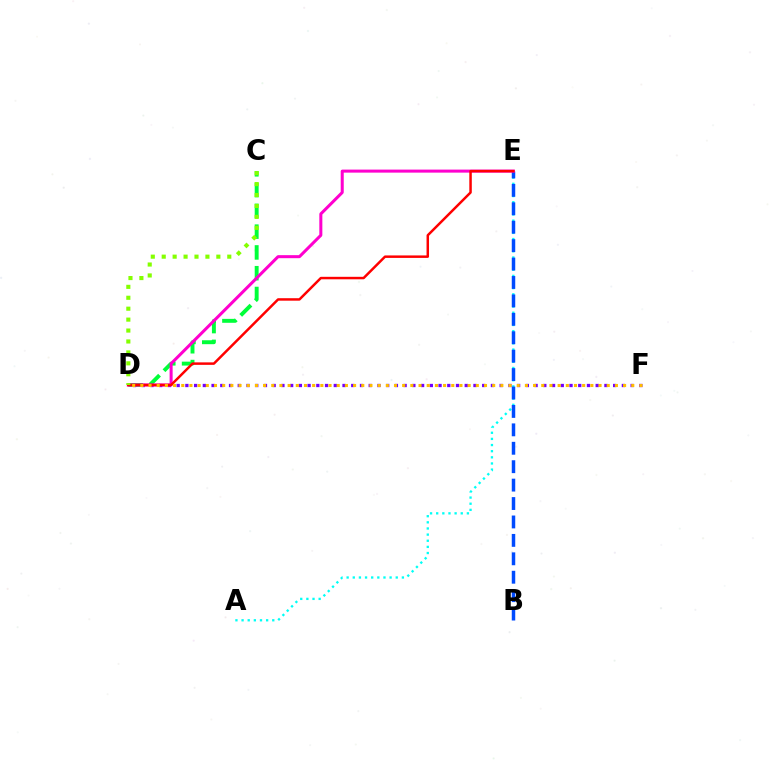{('A', 'E'): [{'color': '#00fff6', 'line_style': 'dotted', 'thickness': 1.67}], ('B', 'E'): [{'color': '#004bff', 'line_style': 'dashed', 'thickness': 2.5}], ('C', 'D'): [{'color': '#00ff39', 'line_style': 'dashed', 'thickness': 2.82}, {'color': '#84ff00', 'line_style': 'dotted', 'thickness': 2.97}], ('D', 'F'): [{'color': '#7200ff', 'line_style': 'dotted', 'thickness': 2.37}, {'color': '#ffbd00', 'line_style': 'dotted', 'thickness': 2.22}], ('D', 'E'): [{'color': '#ff00cf', 'line_style': 'solid', 'thickness': 2.18}, {'color': '#ff0000', 'line_style': 'solid', 'thickness': 1.79}]}